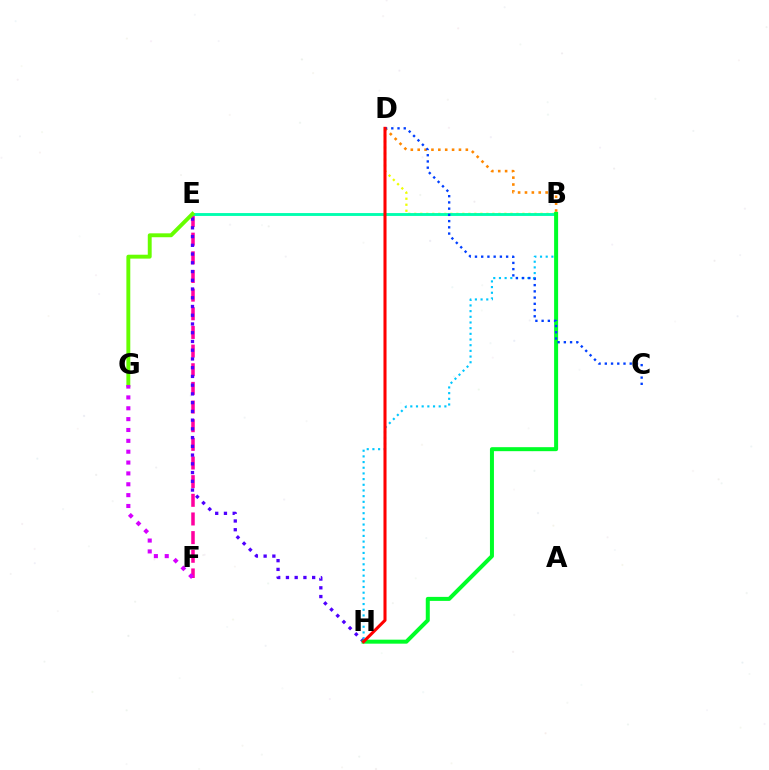{('B', 'H'): [{'color': '#00c7ff', 'line_style': 'dotted', 'thickness': 1.54}, {'color': '#00ff27', 'line_style': 'solid', 'thickness': 2.88}], ('B', 'D'): [{'color': '#eeff00', 'line_style': 'dotted', 'thickness': 1.63}, {'color': '#ff8800', 'line_style': 'dotted', 'thickness': 1.87}], ('E', 'F'): [{'color': '#ff00a0', 'line_style': 'dashed', 'thickness': 2.53}], ('B', 'E'): [{'color': '#00ffaf', 'line_style': 'solid', 'thickness': 2.07}], ('E', 'H'): [{'color': '#4f00ff', 'line_style': 'dotted', 'thickness': 2.37}], ('E', 'G'): [{'color': '#66ff00', 'line_style': 'solid', 'thickness': 2.81}], ('C', 'D'): [{'color': '#003fff', 'line_style': 'dotted', 'thickness': 1.69}], ('D', 'H'): [{'color': '#ff0000', 'line_style': 'solid', 'thickness': 2.2}], ('F', 'G'): [{'color': '#d600ff', 'line_style': 'dotted', 'thickness': 2.95}]}